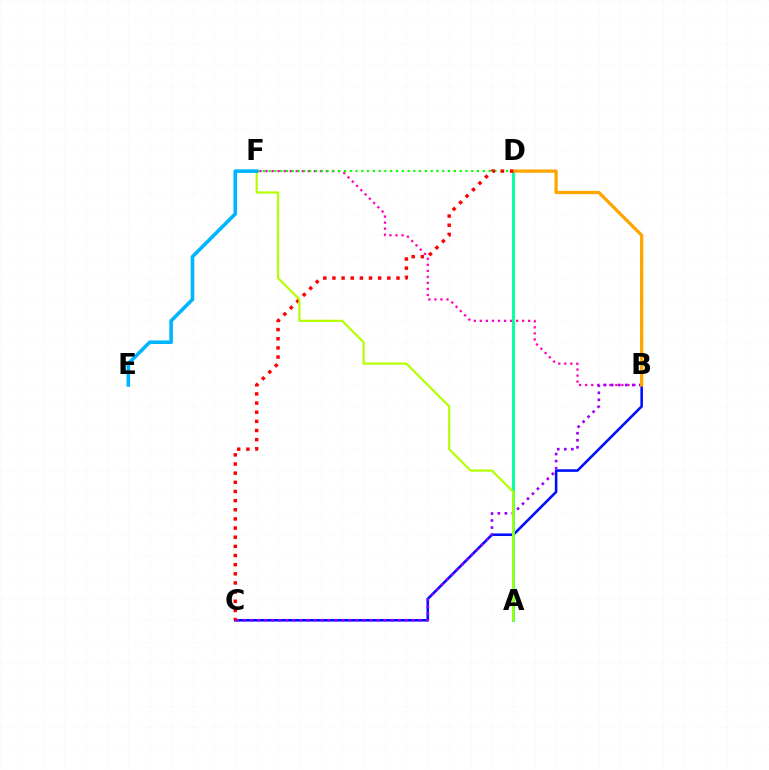{('B', 'C'): [{'color': '#0010ff', 'line_style': 'solid', 'thickness': 1.87}, {'color': '#9b00ff', 'line_style': 'dotted', 'thickness': 1.91}], ('B', 'F'): [{'color': '#ff00bd', 'line_style': 'dotted', 'thickness': 1.64}], ('A', 'D'): [{'color': '#00ff9d', 'line_style': 'solid', 'thickness': 2.06}], ('D', 'F'): [{'color': '#08ff00', 'line_style': 'dotted', 'thickness': 1.57}], ('B', 'D'): [{'color': '#ffa500', 'line_style': 'solid', 'thickness': 2.34}], ('C', 'D'): [{'color': '#ff0000', 'line_style': 'dotted', 'thickness': 2.49}], ('A', 'F'): [{'color': '#b3ff00', 'line_style': 'solid', 'thickness': 1.57}], ('E', 'F'): [{'color': '#00b5ff', 'line_style': 'solid', 'thickness': 2.59}]}